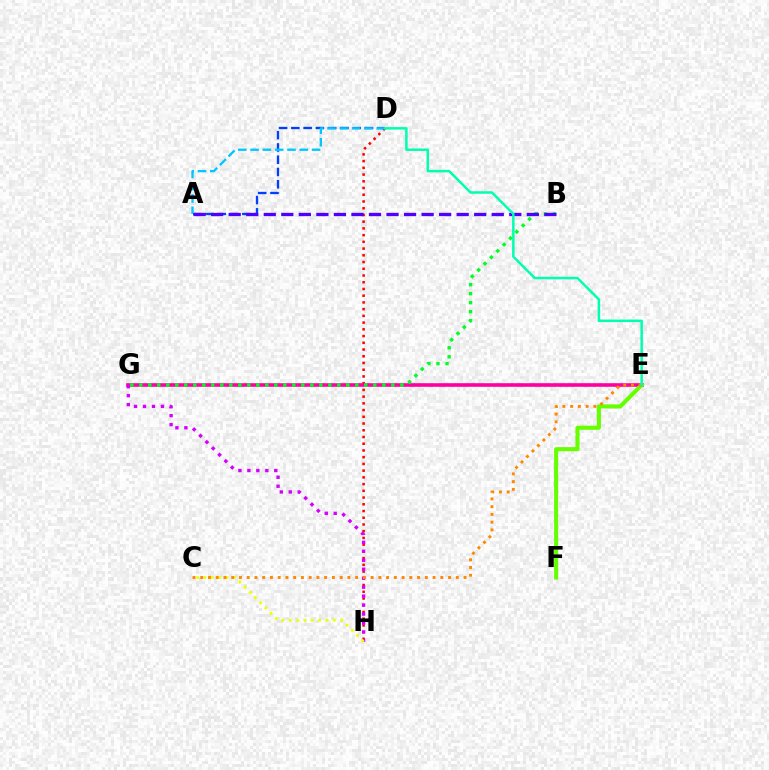{('D', 'H'): [{'color': '#ff0000', 'line_style': 'dotted', 'thickness': 1.83}], ('E', 'G'): [{'color': '#ff00a0', 'line_style': 'solid', 'thickness': 2.61}], ('A', 'D'): [{'color': '#003fff', 'line_style': 'dashed', 'thickness': 1.67}, {'color': '#00c7ff', 'line_style': 'dashed', 'thickness': 1.67}], ('G', 'H'): [{'color': '#d600ff', 'line_style': 'dotted', 'thickness': 2.44}], ('C', 'H'): [{'color': '#eeff00', 'line_style': 'dotted', 'thickness': 2.0}], ('B', 'G'): [{'color': '#00ff27', 'line_style': 'dotted', 'thickness': 2.45}], ('E', 'F'): [{'color': '#66ff00', 'line_style': 'solid', 'thickness': 2.93}], ('A', 'B'): [{'color': '#4f00ff', 'line_style': 'dashed', 'thickness': 2.38}], ('C', 'E'): [{'color': '#ff8800', 'line_style': 'dotted', 'thickness': 2.1}], ('D', 'E'): [{'color': '#00ffaf', 'line_style': 'solid', 'thickness': 1.79}]}